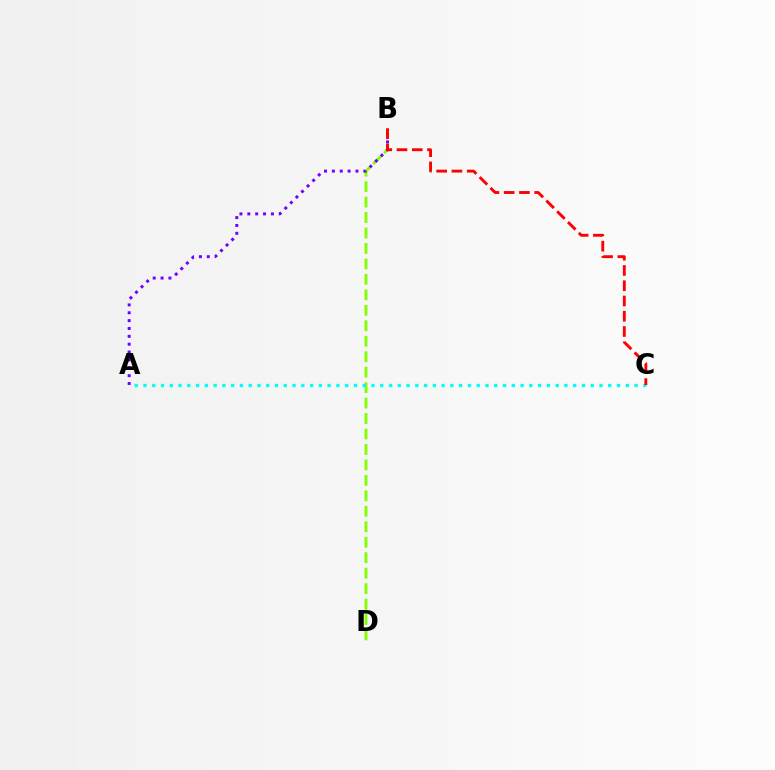{('B', 'D'): [{'color': '#84ff00', 'line_style': 'dashed', 'thickness': 2.1}], ('A', 'B'): [{'color': '#7200ff', 'line_style': 'dotted', 'thickness': 2.14}], ('A', 'C'): [{'color': '#00fff6', 'line_style': 'dotted', 'thickness': 2.38}], ('B', 'C'): [{'color': '#ff0000', 'line_style': 'dashed', 'thickness': 2.07}]}